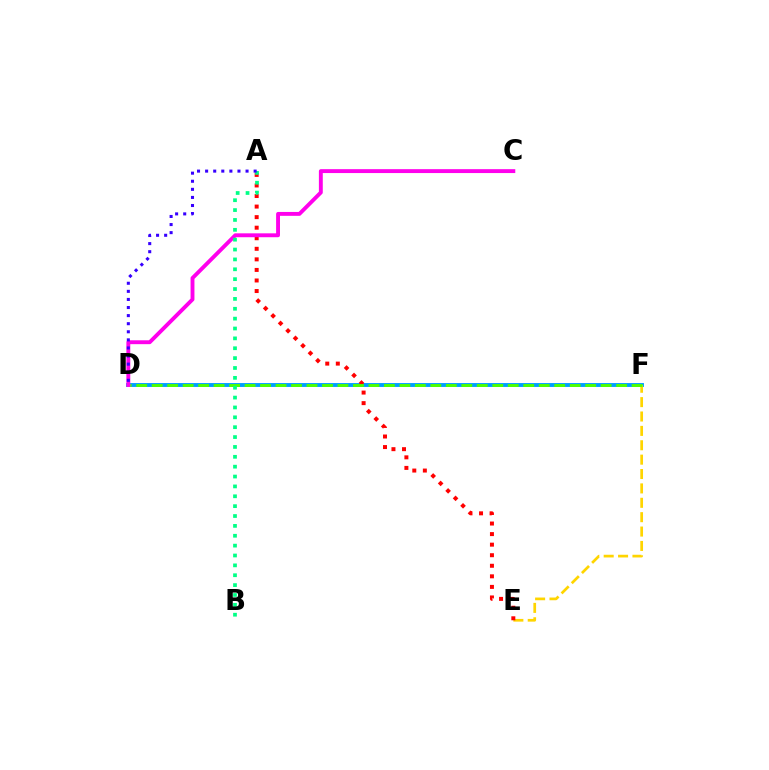{('D', 'F'): [{'color': '#009eff', 'line_style': 'solid', 'thickness': 2.8}, {'color': '#4fff00', 'line_style': 'dashed', 'thickness': 2.1}], ('E', 'F'): [{'color': '#ffd500', 'line_style': 'dashed', 'thickness': 1.95}], ('A', 'E'): [{'color': '#ff0000', 'line_style': 'dotted', 'thickness': 2.87}], ('C', 'D'): [{'color': '#ff00ed', 'line_style': 'solid', 'thickness': 2.8}], ('A', 'B'): [{'color': '#00ff86', 'line_style': 'dotted', 'thickness': 2.68}], ('A', 'D'): [{'color': '#3700ff', 'line_style': 'dotted', 'thickness': 2.2}]}